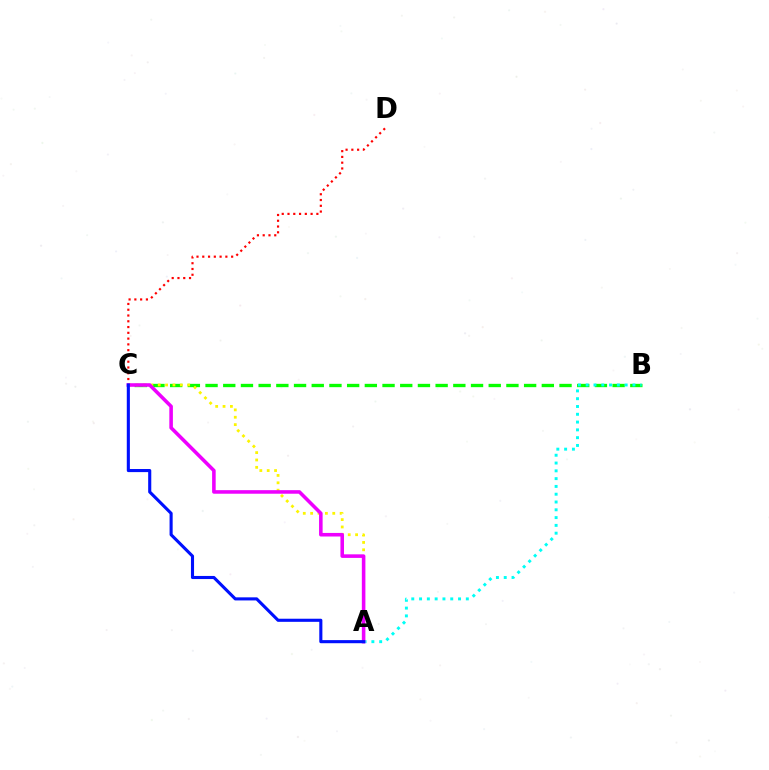{('C', 'D'): [{'color': '#ff0000', 'line_style': 'dotted', 'thickness': 1.57}], ('B', 'C'): [{'color': '#08ff00', 'line_style': 'dashed', 'thickness': 2.4}], ('A', 'B'): [{'color': '#00fff6', 'line_style': 'dotted', 'thickness': 2.12}], ('A', 'C'): [{'color': '#fcf500', 'line_style': 'dotted', 'thickness': 2.0}, {'color': '#ee00ff', 'line_style': 'solid', 'thickness': 2.57}, {'color': '#0010ff', 'line_style': 'solid', 'thickness': 2.23}]}